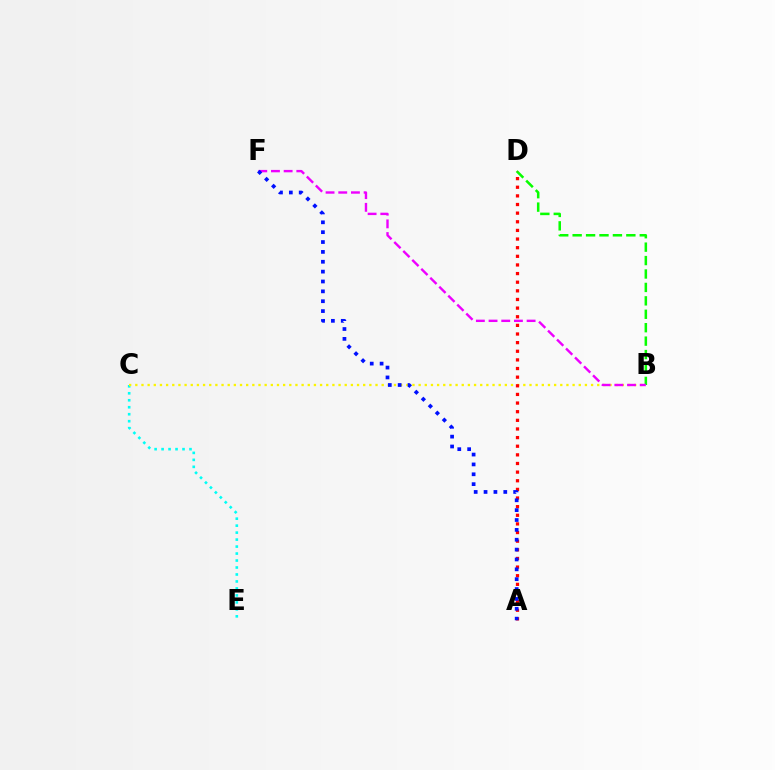{('C', 'E'): [{'color': '#00fff6', 'line_style': 'dotted', 'thickness': 1.9}], ('B', 'D'): [{'color': '#08ff00', 'line_style': 'dashed', 'thickness': 1.82}], ('B', 'C'): [{'color': '#fcf500', 'line_style': 'dotted', 'thickness': 1.67}], ('A', 'D'): [{'color': '#ff0000', 'line_style': 'dotted', 'thickness': 2.35}], ('B', 'F'): [{'color': '#ee00ff', 'line_style': 'dashed', 'thickness': 1.72}], ('A', 'F'): [{'color': '#0010ff', 'line_style': 'dotted', 'thickness': 2.68}]}